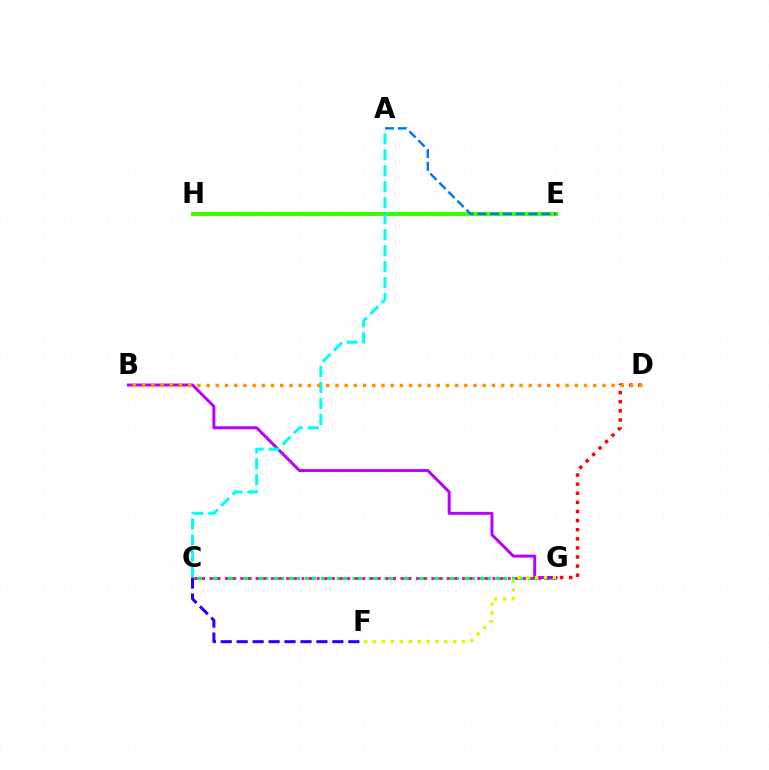{('C', 'G'): [{'color': '#00ff5c', 'line_style': 'dashed', 'thickness': 2.16}, {'color': '#ff00ac', 'line_style': 'dotted', 'thickness': 2.08}], ('D', 'G'): [{'color': '#ff0000', 'line_style': 'dotted', 'thickness': 2.47}], ('C', 'F'): [{'color': '#2500ff', 'line_style': 'dashed', 'thickness': 2.17}], ('B', 'G'): [{'color': '#b900ff', 'line_style': 'solid', 'thickness': 2.13}], ('E', 'H'): [{'color': '#3dff00', 'line_style': 'solid', 'thickness': 2.9}], ('A', 'E'): [{'color': '#0074ff', 'line_style': 'dashed', 'thickness': 1.73}], ('F', 'G'): [{'color': '#d1ff00', 'line_style': 'dotted', 'thickness': 2.42}], ('A', 'C'): [{'color': '#00fff6', 'line_style': 'dashed', 'thickness': 2.17}], ('B', 'D'): [{'color': '#ff9400', 'line_style': 'dotted', 'thickness': 2.5}]}